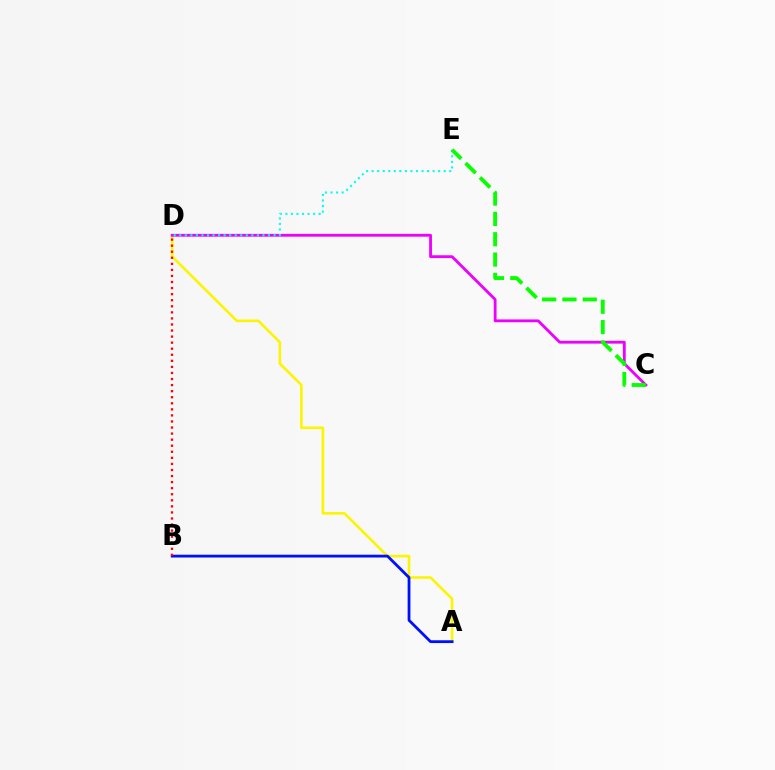{('A', 'D'): [{'color': '#fcf500', 'line_style': 'solid', 'thickness': 1.87}], ('C', 'D'): [{'color': '#ee00ff', 'line_style': 'solid', 'thickness': 2.02}], ('A', 'B'): [{'color': '#0010ff', 'line_style': 'solid', 'thickness': 2.02}], ('B', 'D'): [{'color': '#ff0000', 'line_style': 'dotted', 'thickness': 1.65}], ('D', 'E'): [{'color': '#00fff6', 'line_style': 'dotted', 'thickness': 1.51}], ('C', 'E'): [{'color': '#08ff00', 'line_style': 'dashed', 'thickness': 2.76}]}